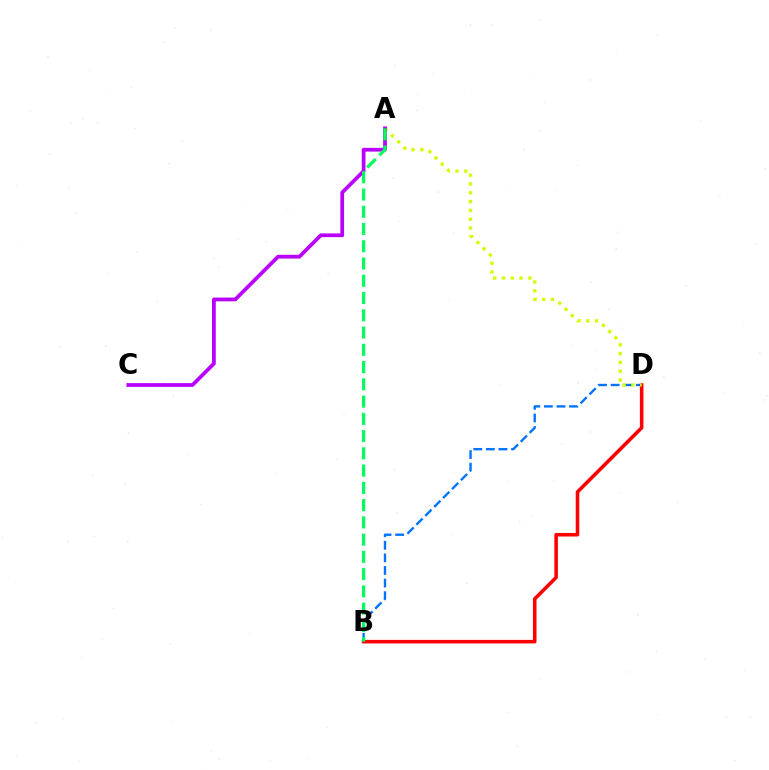{('B', 'D'): [{'color': '#0074ff', 'line_style': 'dashed', 'thickness': 1.71}, {'color': '#ff0000', 'line_style': 'solid', 'thickness': 2.56}], ('A', 'D'): [{'color': '#d1ff00', 'line_style': 'dotted', 'thickness': 2.39}], ('A', 'C'): [{'color': '#b900ff', 'line_style': 'solid', 'thickness': 2.7}], ('A', 'B'): [{'color': '#00ff5c', 'line_style': 'dashed', 'thickness': 2.34}]}